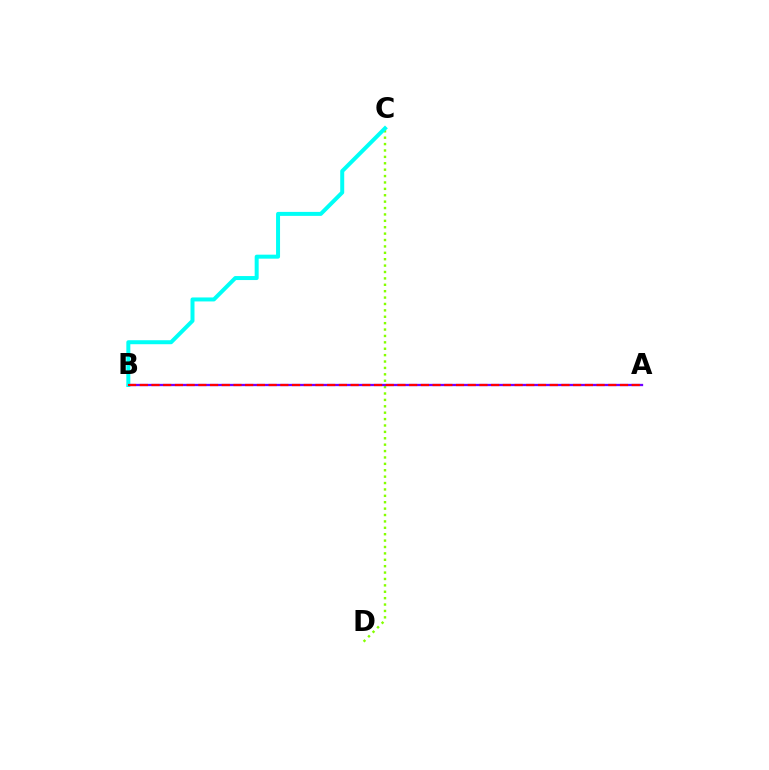{('C', 'D'): [{'color': '#84ff00', 'line_style': 'dotted', 'thickness': 1.74}], ('A', 'B'): [{'color': '#7200ff', 'line_style': 'solid', 'thickness': 1.66}, {'color': '#ff0000', 'line_style': 'dashed', 'thickness': 1.59}], ('B', 'C'): [{'color': '#00fff6', 'line_style': 'solid', 'thickness': 2.88}]}